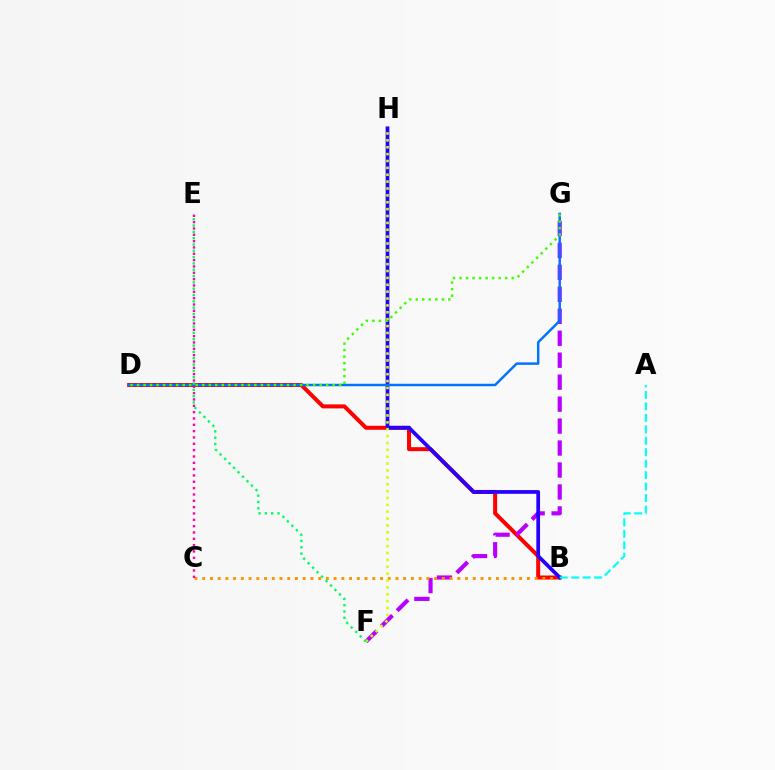{('B', 'D'): [{'color': '#ff0000', 'line_style': 'solid', 'thickness': 2.88}], ('F', 'G'): [{'color': '#b900ff', 'line_style': 'dashed', 'thickness': 2.98}], ('B', 'C'): [{'color': '#ff9400', 'line_style': 'dotted', 'thickness': 2.1}], ('B', 'H'): [{'color': '#2500ff', 'line_style': 'solid', 'thickness': 2.68}], ('D', 'G'): [{'color': '#0074ff', 'line_style': 'solid', 'thickness': 1.78}, {'color': '#3dff00', 'line_style': 'dotted', 'thickness': 1.77}], ('C', 'E'): [{'color': '#ff00ac', 'line_style': 'dotted', 'thickness': 1.72}], ('F', 'H'): [{'color': '#d1ff00', 'line_style': 'dotted', 'thickness': 1.87}], ('E', 'F'): [{'color': '#00ff5c', 'line_style': 'dotted', 'thickness': 1.72}], ('A', 'B'): [{'color': '#00fff6', 'line_style': 'dashed', 'thickness': 1.56}]}